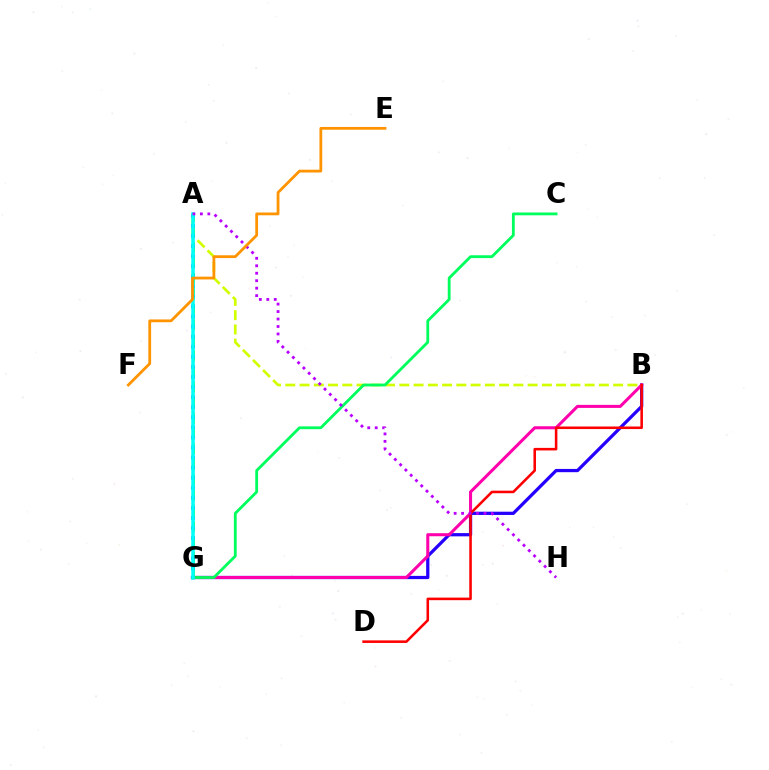{('B', 'G'): [{'color': '#2500ff', 'line_style': 'solid', 'thickness': 2.34}, {'color': '#ff00ac', 'line_style': 'solid', 'thickness': 2.19}], ('A', 'G'): [{'color': '#3dff00', 'line_style': 'dashed', 'thickness': 2.11}, {'color': '#0074ff', 'line_style': 'dotted', 'thickness': 2.74}, {'color': '#00fff6', 'line_style': 'solid', 'thickness': 2.54}], ('A', 'B'): [{'color': '#d1ff00', 'line_style': 'dashed', 'thickness': 1.94}], ('B', 'D'): [{'color': '#ff0000', 'line_style': 'solid', 'thickness': 1.85}], ('C', 'G'): [{'color': '#00ff5c', 'line_style': 'solid', 'thickness': 2.02}], ('A', 'H'): [{'color': '#b900ff', 'line_style': 'dotted', 'thickness': 2.03}], ('E', 'F'): [{'color': '#ff9400', 'line_style': 'solid', 'thickness': 2.0}]}